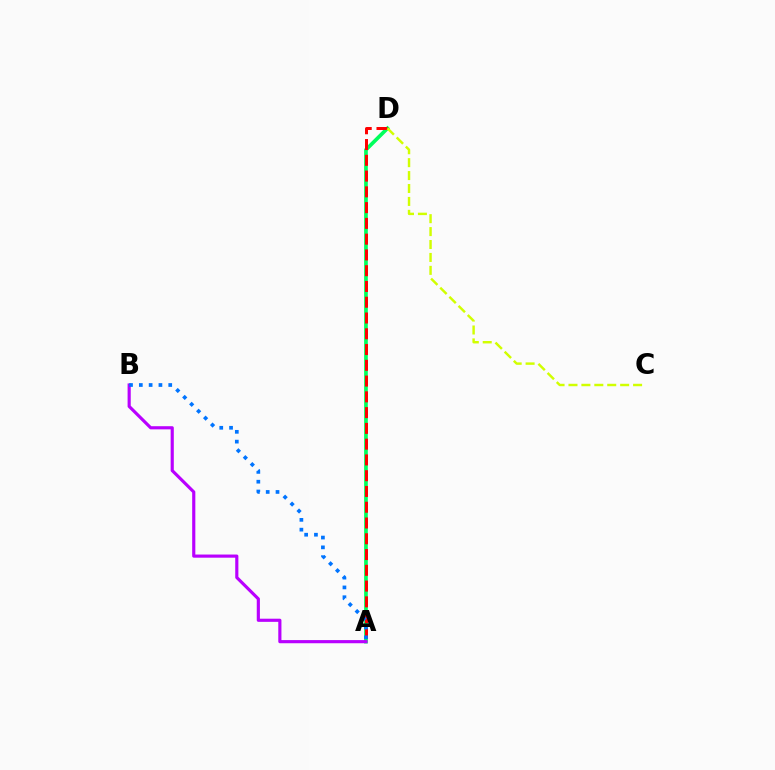{('A', 'D'): [{'color': '#00ff5c', 'line_style': 'solid', 'thickness': 2.65}, {'color': '#ff0000', 'line_style': 'dashed', 'thickness': 2.14}], ('A', 'B'): [{'color': '#b900ff', 'line_style': 'solid', 'thickness': 2.27}, {'color': '#0074ff', 'line_style': 'dotted', 'thickness': 2.66}], ('C', 'D'): [{'color': '#d1ff00', 'line_style': 'dashed', 'thickness': 1.76}]}